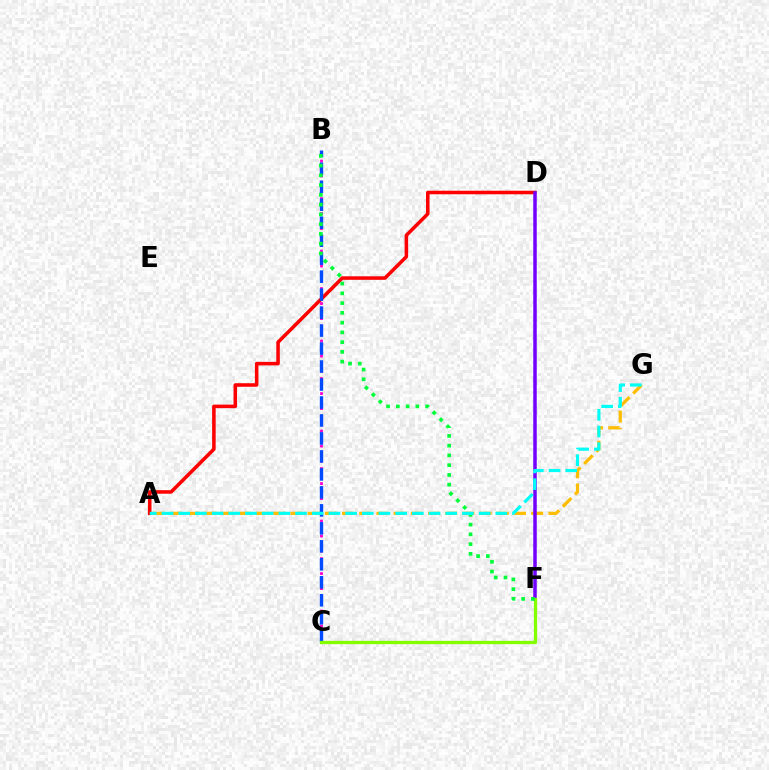{('A', 'G'): [{'color': '#ffbd00', 'line_style': 'dashed', 'thickness': 2.34}, {'color': '#00fff6', 'line_style': 'dashed', 'thickness': 2.27}], ('A', 'D'): [{'color': '#ff0000', 'line_style': 'solid', 'thickness': 2.55}], ('B', 'C'): [{'color': '#ff00cf', 'line_style': 'dotted', 'thickness': 2.04}, {'color': '#004bff', 'line_style': 'dashed', 'thickness': 2.44}], ('D', 'F'): [{'color': '#7200ff', 'line_style': 'solid', 'thickness': 2.53}], ('C', 'F'): [{'color': '#84ff00', 'line_style': 'solid', 'thickness': 2.37}], ('B', 'F'): [{'color': '#00ff39', 'line_style': 'dotted', 'thickness': 2.65}]}